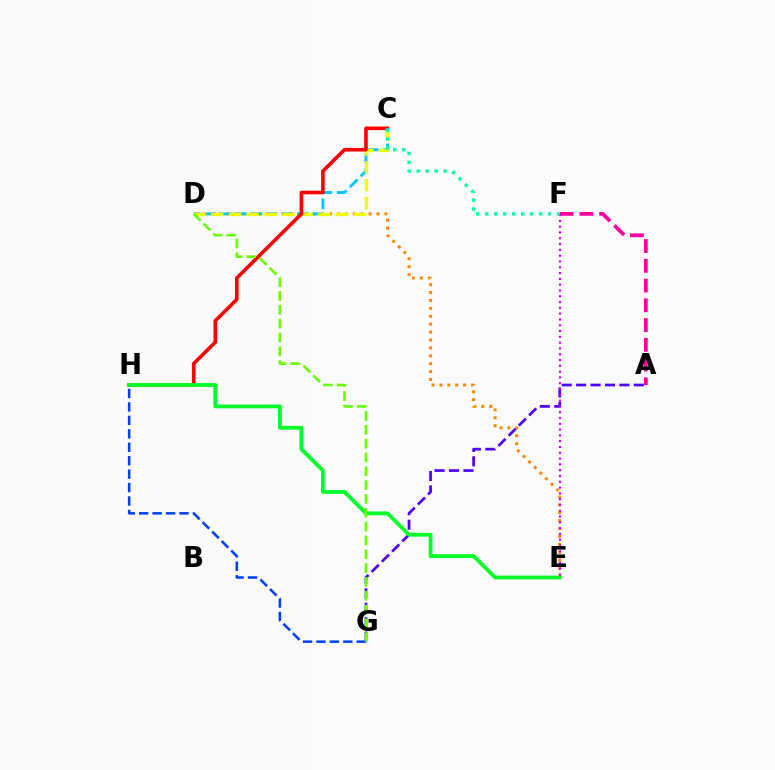{('D', 'E'): [{'color': '#ff8800', 'line_style': 'dotted', 'thickness': 2.15}], ('A', 'G'): [{'color': '#4f00ff', 'line_style': 'dashed', 'thickness': 1.96}], ('C', 'D'): [{'color': '#00c7ff', 'line_style': 'dashed', 'thickness': 2.07}, {'color': '#eeff00', 'line_style': 'dashed', 'thickness': 2.43}], ('G', 'H'): [{'color': '#003fff', 'line_style': 'dashed', 'thickness': 1.83}], ('A', 'F'): [{'color': '#ff00a0', 'line_style': 'dashed', 'thickness': 2.68}], ('E', 'F'): [{'color': '#d600ff', 'line_style': 'dotted', 'thickness': 1.58}], ('C', 'H'): [{'color': '#ff0000', 'line_style': 'solid', 'thickness': 2.6}], ('C', 'F'): [{'color': '#00ffaf', 'line_style': 'dotted', 'thickness': 2.44}], ('E', 'H'): [{'color': '#00ff27', 'line_style': 'solid', 'thickness': 2.73}], ('D', 'G'): [{'color': '#66ff00', 'line_style': 'dashed', 'thickness': 1.88}]}